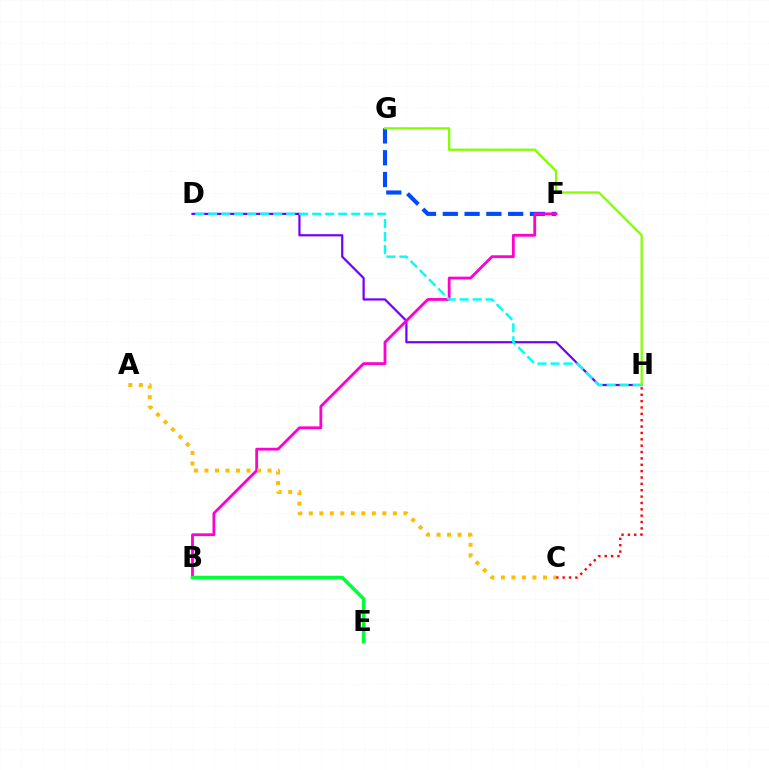{('D', 'H'): [{'color': '#7200ff', 'line_style': 'solid', 'thickness': 1.59}, {'color': '#00fff6', 'line_style': 'dashed', 'thickness': 1.77}], ('F', 'G'): [{'color': '#004bff', 'line_style': 'dashed', 'thickness': 2.96}], ('B', 'F'): [{'color': '#ff00cf', 'line_style': 'solid', 'thickness': 2.02}], ('C', 'H'): [{'color': '#ff0000', 'line_style': 'dotted', 'thickness': 1.73}], ('B', 'E'): [{'color': '#00ff39', 'line_style': 'solid', 'thickness': 2.56}], ('G', 'H'): [{'color': '#84ff00', 'line_style': 'solid', 'thickness': 1.64}], ('A', 'C'): [{'color': '#ffbd00', 'line_style': 'dotted', 'thickness': 2.86}]}